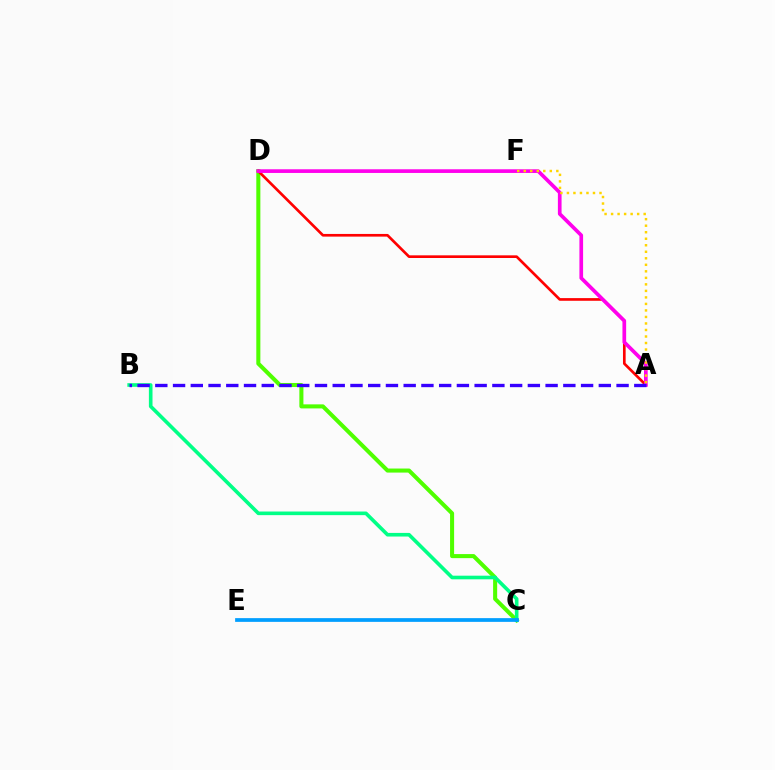{('C', 'D'): [{'color': '#4fff00', 'line_style': 'solid', 'thickness': 2.92}], ('A', 'D'): [{'color': '#ff0000', 'line_style': 'solid', 'thickness': 1.92}, {'color': '#ff00ed', 'line_style': 'solid', 'thickness': 2.65}], ('B', 'C'): [{'color': '#00ff86', 'line_style': 'solid', 'thickness': 2.61}], ('A', 'B'): [{'color': '#3700ff', 'line_style': 'dashed', 'thickness': 2.41}], ('C', 'E'): [{'color': '#009eff', 'line_style': 'solid', 'thickness': 2.69}], ('A', 'F'): [{'color': '#ffd500', 'line_style': 'dotted', 'thickness': 1.77}]}